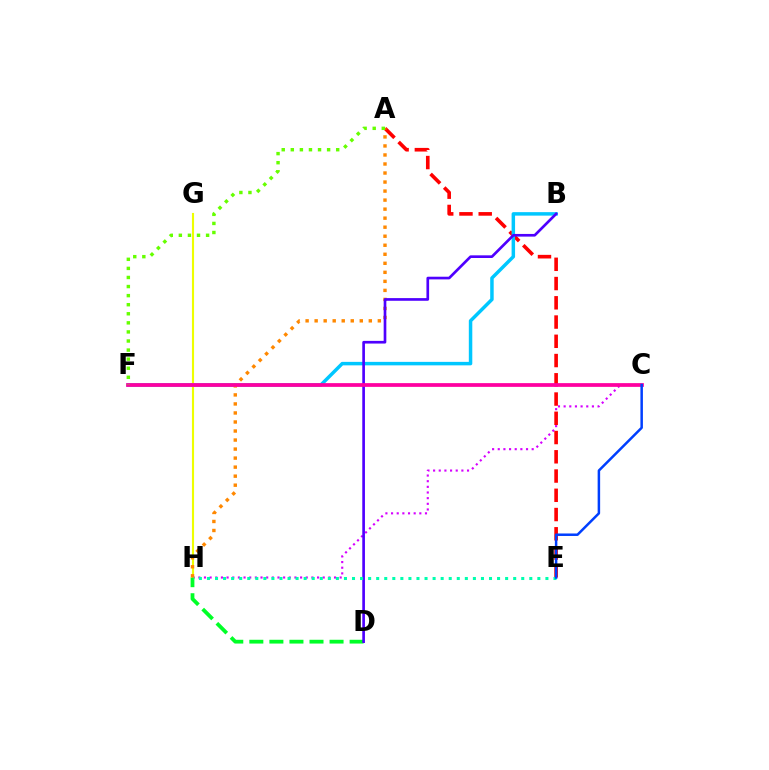{('C', 'H'): [{'color': '#d600ff', 'line_style': 'dotted', 'thickness': 1.54}], ('A', 'E'): [{'color': '#ff0000', 'line_style': 'dashed', 'thickness': 2.62}], ('G', 'H'): [{'color': '#eeff00', 'line_style': 'solid', 'thickness': 1.53}], ('B', 'F'): [{'color': '#00c7ff', 'line_style': 'solid', 'thickness': 2.5}], ('D', 'H'): [{'color': '#00ff27', 'line_style': 'dashed', 'thickness': 2.72}], ('A', 'H'): [{'color': '#ff8800', 'line_style': 'dotted', 'thickness': 2.45}], ('B', 'D'): [{'color': '#4f00ff', 'line_style': 'solid', 'thickness': 1.92}], ('E', 'H'): [{'color': '#00ffaf', 'line_style': 'dotted', 'thickness': 2.19}], ('C', 'F'): [{'color': '#ff00a0', 'line_style': 'solid', 'thickness': 2.7}], ('C', 'E'): [{'color': '#003fff', 'line_style': 'solid', 'thickness': 1.8}], ('A', 'F'): [{'color': '#66ff00', 'line_style': 'dotted', 'thickness': 2.47}]}